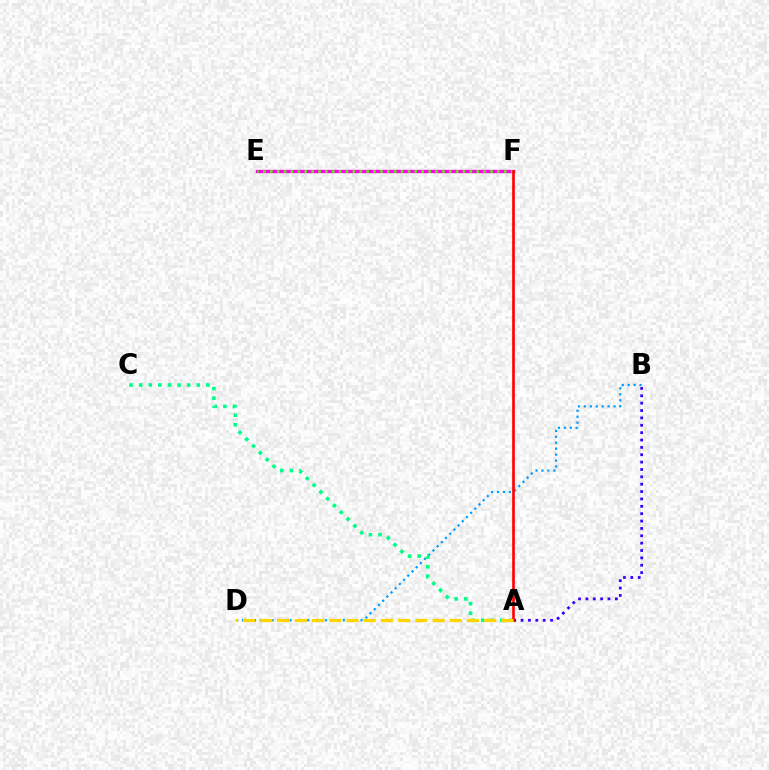{('B', 'D'): [{'color': '#009eff', 'line_style': 'dotted', 'thickness': 1.61}], ('A', 'B'): [{'color': '#3700ff', 'line_style': 'dotted', 'thickness': 2.0}], ('E', 'F'): [{'color': '#ff00ed', 'line_style': 'solid', 'thickness': 2.4}, {'color': '#4fff00', 'line_style': 'dotted', 'thickness': 1.87}], ('A', 'C'): [{'color': '#00ff86', 'line_style': 'dotted', 'thickness': 2.61}], ('A', 'F'): [{'color': '#ff0000', 'line_style': 'solid', 'thickness': 1.9}], ('A', 'D'): [{'color': '#ffd500', 'line_style': 'dashed', 'thickness': 2.34}]}